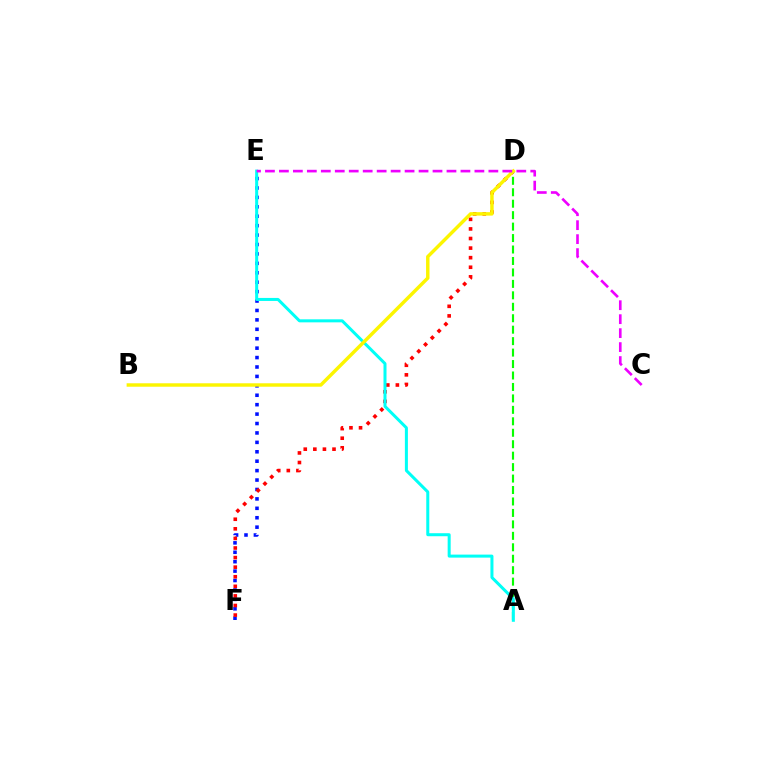{('E', 'F'): [{'color': '#0010ff', 'line_style': 'dotted', 'thickness': 2.56}], ('A', 'D'): [{'color': '#08ff00', 'line_style': 'dashed', 'thickness': 1.56}], ('D', 'F'): [{'color': '#ff0000', 'line_style': 'dotted', 'thickness': 2.6}], ('A', 'E'): [{'color': '#00fff6', 'line_style': 'solid', 'thickness': 2.17}], ('B', 'D'): [{'color': '#fcf500', 'line_style': 'solid', 'thickness': 2.48}], ('C', 'E'): [{'color': '#ee00ff', 'line_style': 'dashed', 'thickness': 1.9}]}